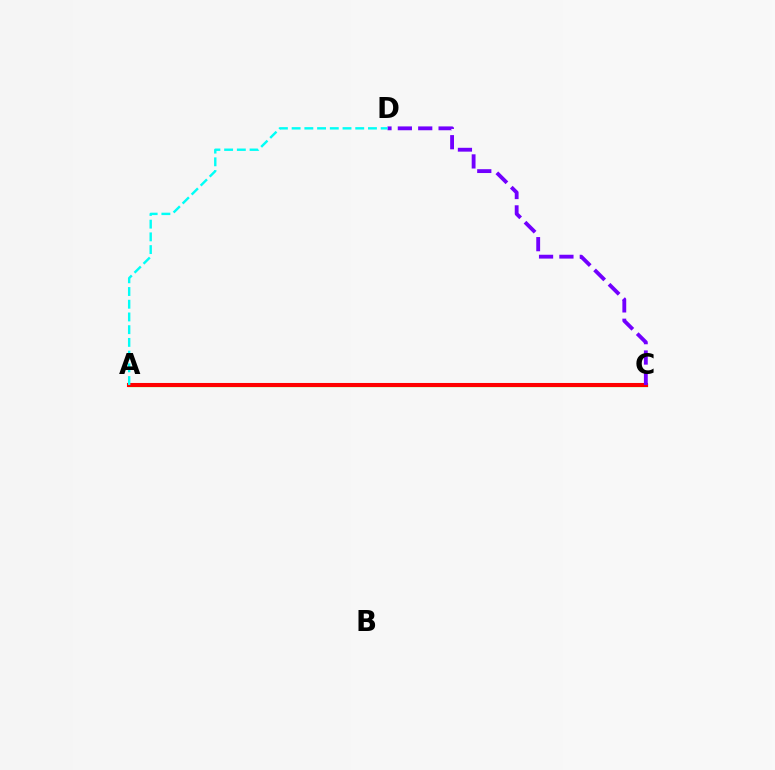{('A', 'C'): [{'color': '#84ff00', 'line_style': 'solid', 'thickness': 2.37}, {'color': '#ff0000', 'line_style': 'solid', 'thickness': 2.92}], ('C', 'D'): [{'color': '#7200ff', 'line_style': 'dashed', 'thickness': 2.77}], ('A', 'D'): [{'color': '#00fff6', 'line_style': 'dashed', 'thickness': 1.73}]}